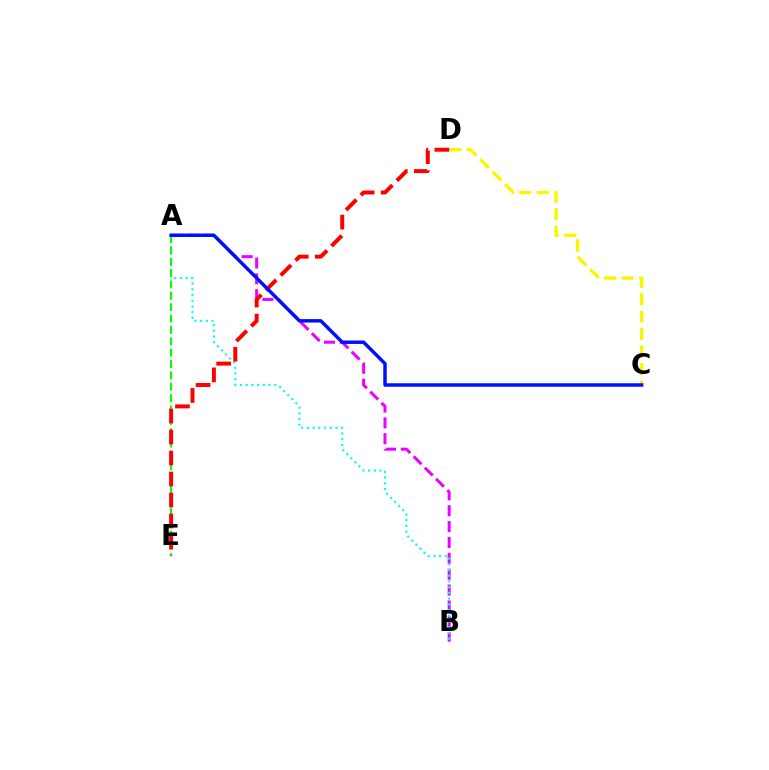{('A', 'B'): [{'color': '#ee00ff', 'line_style': 'dashed', 'thickness': 2.16}, {'color': '#00fff6', 'line_style': 'dotted', 'thickness': 1.55}], ('C', 'D'): [{'color': '#fcf500', 'line_style': 'dashed', 'thickness': 2.38}], ('A', 'E'): [{'color': '#08ff00', 'line_style': 'dashed', 'thickness': 1.54}], ('D', 'E'): [{'color': '#ff0000', 'line_style': 'dashed', 'thickness': 2.85}], ('A', 'C'): [{'color': '#0010ff', 'line_style': 'solid', 'thickness': 2.49}]}